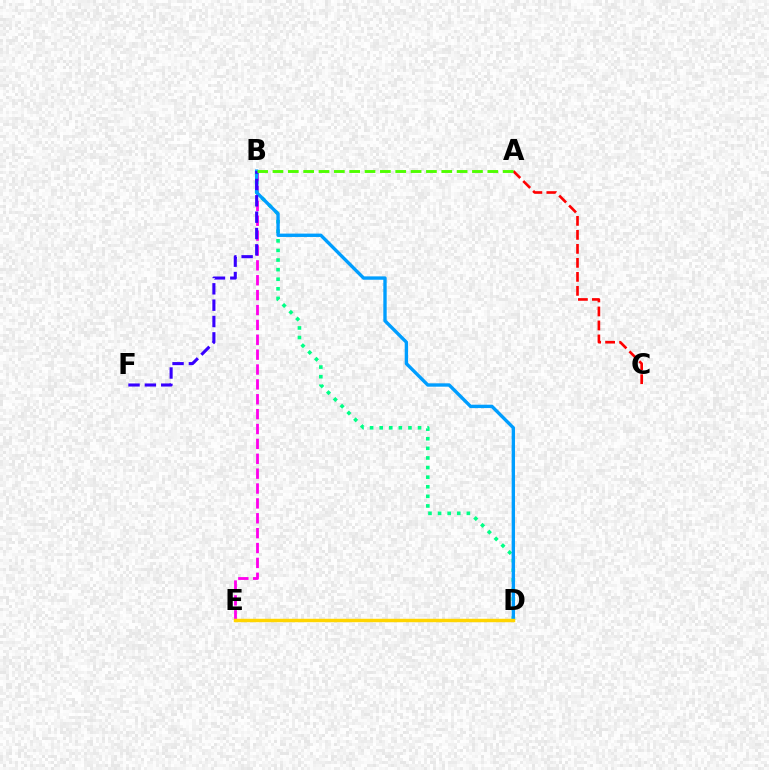{('B', 'E'): [{'color': '#ff00ed', 'line_style': 'dashed', 'thickness': 2.02}], ('B', 'D'): [{'color': '#00ff86', 'line_style': 'dotted', 'thickness': 2.61}, {'color': '#009eff', 'line_style': 'solid', 'thickness': 2.42}], ('A', 'C'): [{'color': '#ff0000', 'line_style': 'dashed', 'thickness': 1.9}], ('B', 'F'): [{'color': '#3700ff', 'line_style': 'dashed', 'thickness': 2.22}], ('D', 'E'): [{'color': '#ffd500', 'line_style': 'solid', 'thickness': 2.48}], ('A', 'B'): [{'color': '#4fff00', 'line_style': 'dashed', 'thickness': 2.08}]}